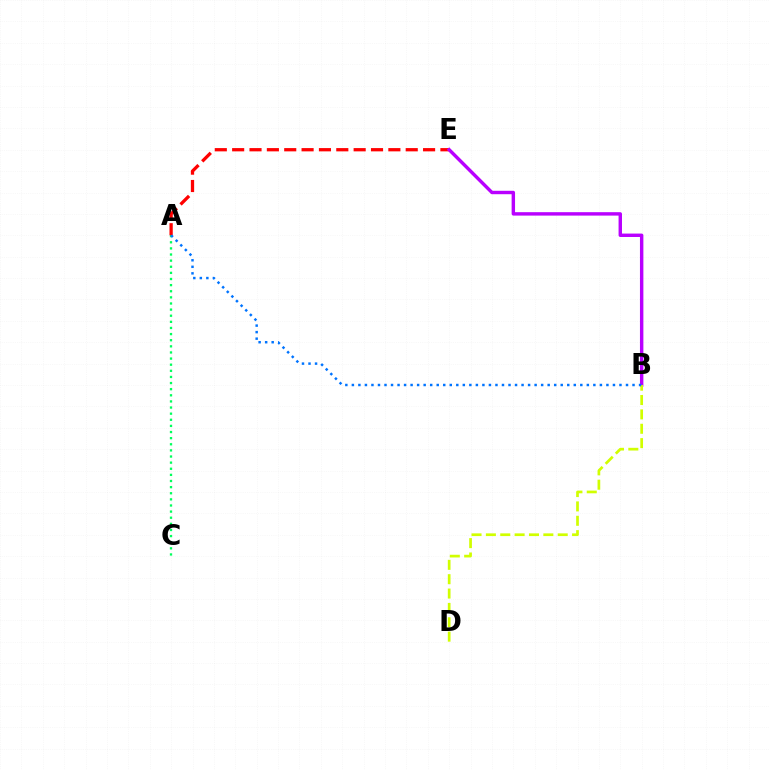{('A', 'C'): [{'color': '#00ff5c', 'line_style': 'dotted', 'thickness': 1.66}], ('A', 'E'): [{'color': '#ff0000', 'line_style': 'dashed', 'thickness': 2.36}], ('B', 'E'): [{'color': '#b900ff', 'line_style': 'solid', 'thickness': 2.46}], ('B', 'D'): [{'color': '#d1ff00', 'line_style': 'dashed', 'thickness': 1.95}], ('A', 'B'): [{'color': '#0074ff', 'line_style': 'dotted', 'thickness': 1.77}]}